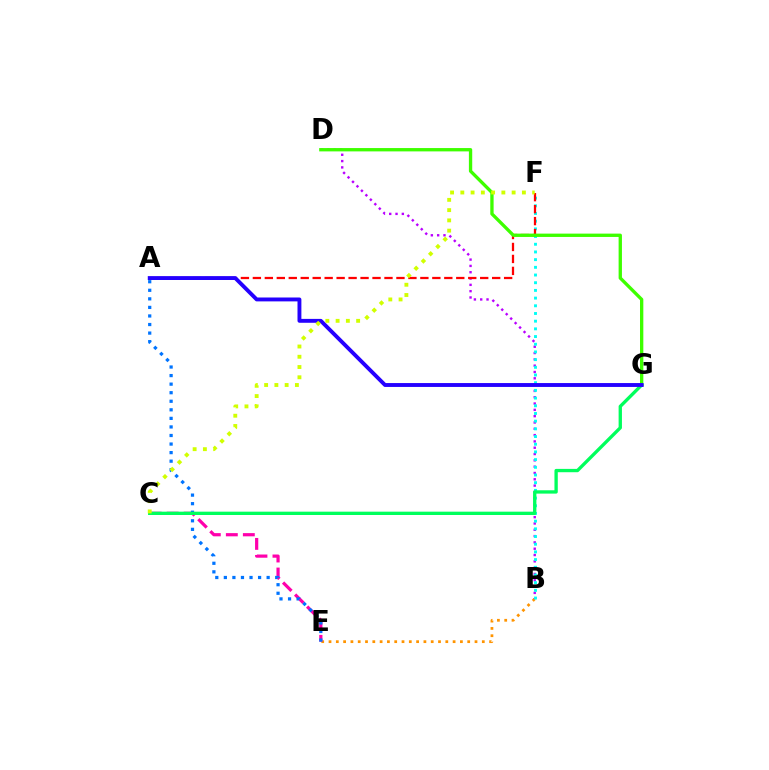{('B', 'E'): [{'color': '#ff9400', 'line_style': 'dotted', 'thickness': 1.98}], ('B', 'D'): [{'color': '#b900ff', 'line_style': 'dotted', 'thickness': 1.71}], ('C', 'E'): [{'color': '#ff00ac', 'line_style': 'dashed', 'thickness': 2.31}], ('B', 'F'): [{'color': '#00fff6', 'line_style': 'dotted', 'thickness': 2.09}], ('A', 'F'): [{'color': '#ff0000', 'line_style': 'dashed', 'thickness': 1.63}], ('A', 'E'): [{'color': '#0074ff', 'line_style': 'dotted', 'thickness': 2.33}], ('D', 'G'): [{'color': '#3dff00', 'line_style': 'solid', 'thickness': 2.4}], ('C', 'G'): [{'color': '#00ff5c', 'line_style': 'solid', 'thickness': 2.4}], ('A', 'G'): [{'color': '#2500ff', 'line_style': 'solid', 'thickness': 2.8}], ('C', 'F'): [{'color': '#d1ff00', 'line_style': 'dotted', 'thickness': 2.79}]}